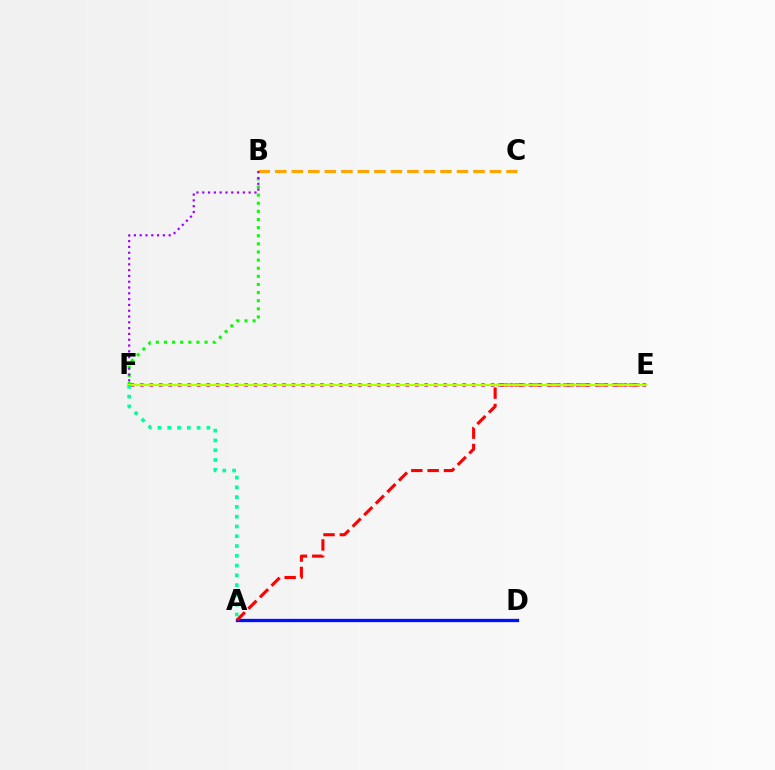{('B', 'C'): [{'color': '#ffa500', 'line_style': 'dashed', 'thickness': 2.24}], ('B', 'F'): [{'color': '#08ff00', 'line_style': 'dotted', 'thickness': 2.21}, {'color': '#9b00ff', 'line_style': 'dotted', 'thickness': 1.58}], ('A', 'D'): [{'color': '#00b5ff', 'line_style': 'dotted', 'thickness': 1.84}, {'color': '#0010ff', 'line_style': 'solid', 'thickness': 2.37}], ('A', 'E'): [{'color': '#ff0000', 'line_style': 'dashed', 'thickness': 2.22}], ('E', 'F'): [{'color': '#ff00bd', 'line_style': 'dotted', 'thickness': 2.58}, {'color': '#b3ff00', 'line_style': 'solid', 'thickness': 1.67}], ('A', 'F'): [{'color': '#00ff9d', 'line_style': 'dotted', 'thickness': 2.66}]}